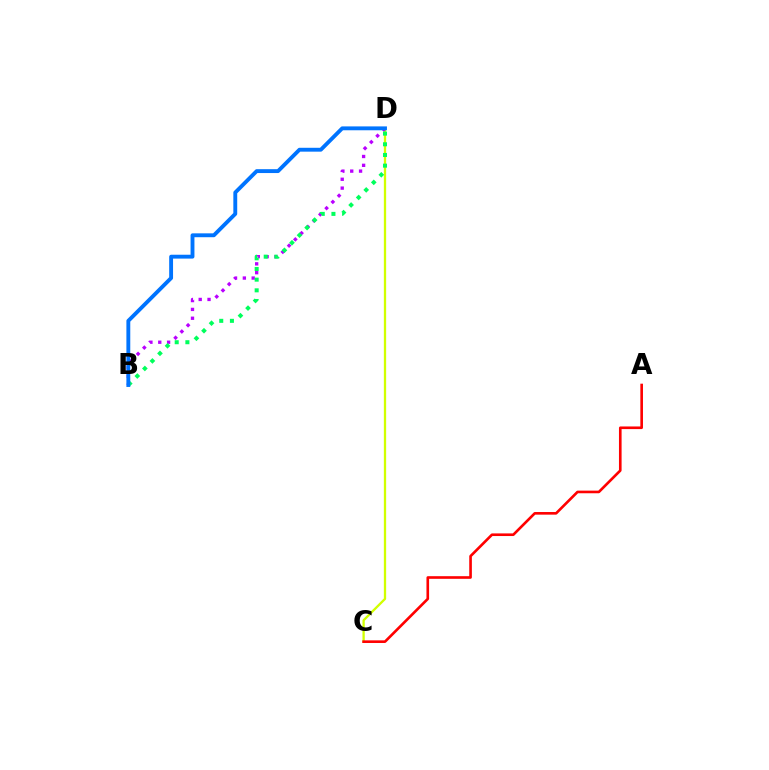{('C', 'D'): [{'color': '#d1ff00', 'line_style': 'solid', 'thickness': 1.66}], ('A', 'C'): [{'color': '#ff0000', 'line_style': 'solid', 'thickness': 1.89}], ('B', 'D'): [{'color': '#b900ff', 'line_style': 'dotted', 'thickness': 2.4}, {'color': '#00ff5c', 'line_style': 'dotted', 'thickness': 2.9}, {'color': '#0074ff', 'line_style': 'solid', 'thickness': 2.79}]}